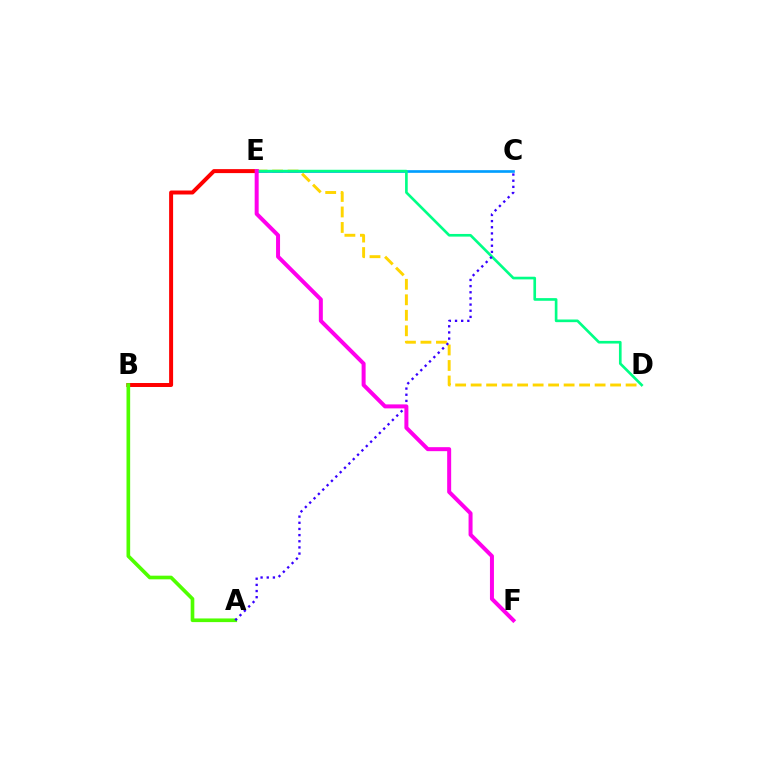{('B', 'E'): [{'color': '#ff0000', 'line_style': 'solid', 'thickness': 2.87}], ('D', 'E'): [{'color': '#ffd500', 'line_style': 'dashed', 'thickness': 2.11}, {'color': '#00ff86', 'line_style': 'solid', 'thickness': 1.91}], ('C', 'E'): [{'color': '#009eff', 'line_style': 'solid', 'thickness': 1.92}], ('A', 'B'): [{'color': '#4fff00', 'line_style': 'solid', 'thickness': 2.63}], ('A', 'C'): [{'color': '#3700ff', 'line_style': 'dotted', 'thickness': 1.67}], ('E', 'F'): [{'color': '#ff00ed', 'line_style': 'solid', 'thickness': 2.88}]}